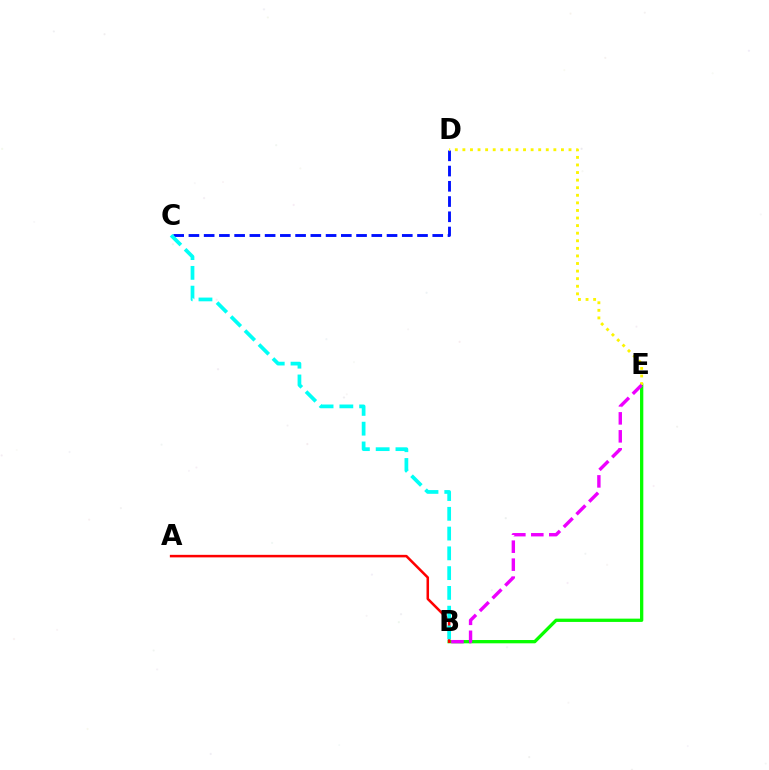{('B', 'E'): [{'color': '#08ff00', 'line_style': 'solid', 'thickness': 2.37}, {'color': '#ee00ff', 'line_style': 'dashed', 'thickness': 2.44}], ('C', 'D'): [{'color': '#0010ff', 'line_style': 'dashed', 'thickness': 2.07}], ('D', 'E'): [{'color': '#fcf500', 'line_style': 'dotted', 'thickness': 2.06}], ('A', 'B'): [{'color': '#ff0000', 'line_style': 'solid', 'thickness': 1.82}], ('B', 'C'): [{'color': '#00fff6', 'line_style': 'dashed', 'thickness': 2.69}]}